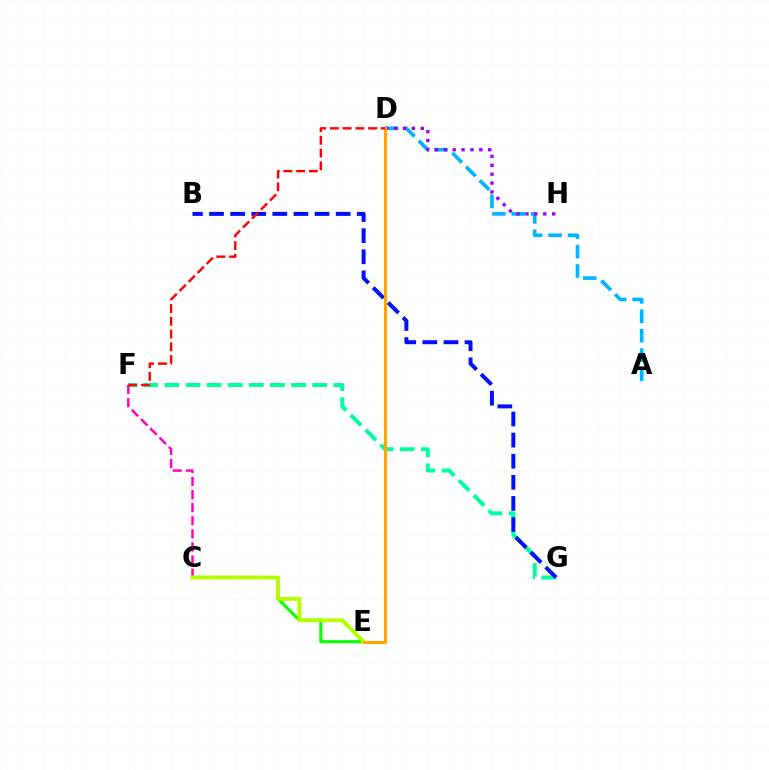{('C', 'E'): [{'color': '#08ff00', 'line_style': 'solid', 'thickness': 2.21}, {'color': '#b3ff00', 'line_style': 'solid', 'thickness': 2.82}], ('A', 'D'): [{'color': '#00b5ff', 'line_style': 'dashed', 'thickness': 2.63}], ('F', 'G'): [{'color': '#00ff9d', 'line_style': 'dashed', 'thickness': 2.87}], ('D', 'H'): [{'color': '#9b00ff', 'line_style': 'dotted', 'thickness': 2.42}], ('C', 'F'): [{'color': '#ff00bd', 'line_style': 'dashed', 'thickness': 1.78}], ('B', 'G'): [{'color': '#0010ff', 'line_style': 'dashed', 'thickness': 2.87}], ('D', 'E'): [{'color': '#ffa500', 'line_style': 'solid', 'thickness': 2.18}], ('D', 'F'): [{'color': '#ff0000', 'line_style': 'dashed', 'thickness': 1.73}]}